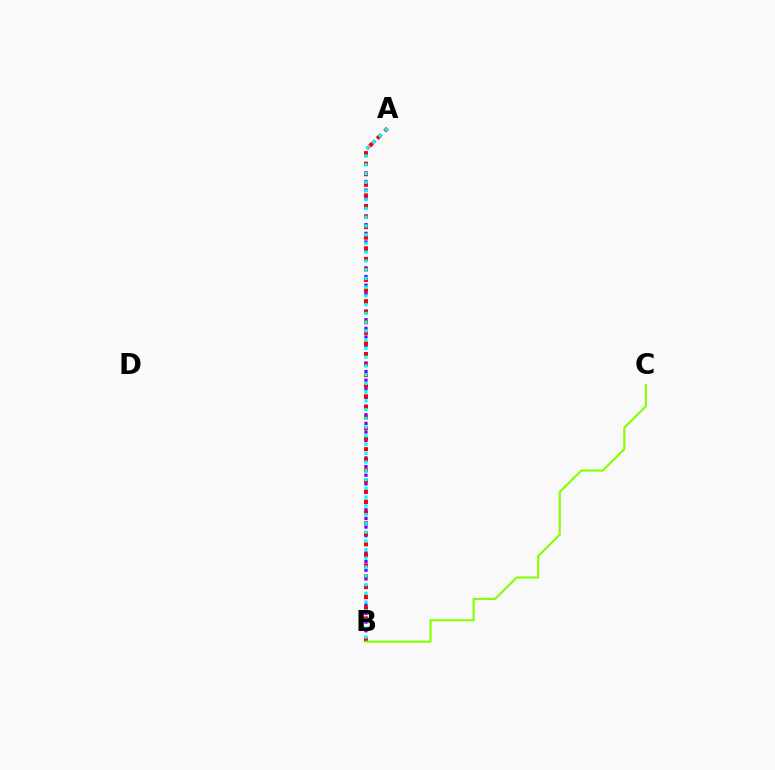{('A', 'B'): [{'color': '#7200ff', 'line_style': 'dotted', 'thickness': 2.35}, {'color': '#ff0000', 'line_style': 'dotted', 'thickness': 2.87}, {'color': '#00fff6', 'line_style': 'dotted', 'thickness': 2.38}], ('B', 'C'): [{'color': '#84ff00', 'line_style': 'solid', 'thickness': 1.53}]}